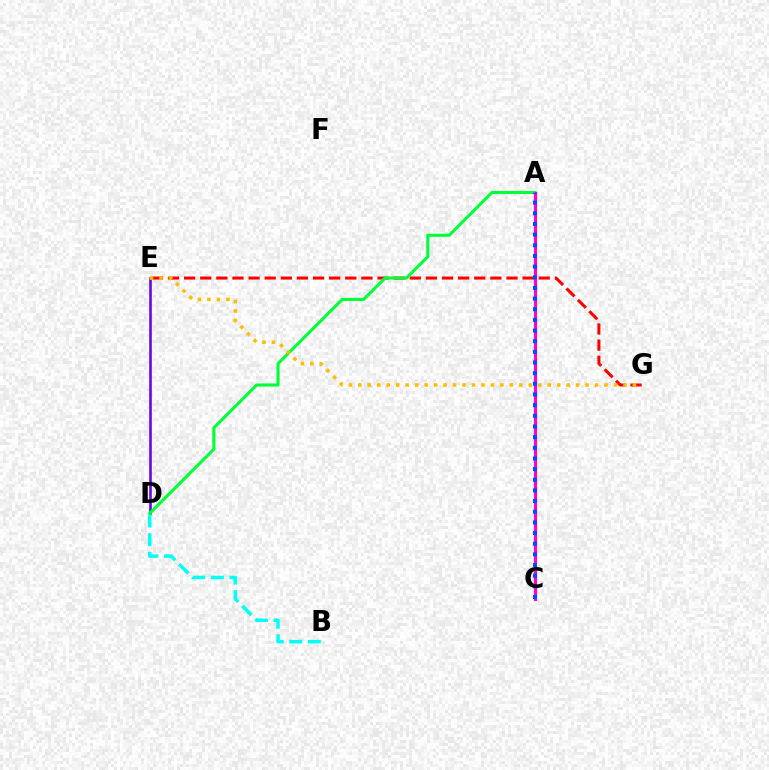{('D', 'E'): [{'color': '#84ff00', 'line_style': 'solid', 'thickness': 1.85}, {'color': '#7200ff', 'line_style': 'solid', 'thickness': 1.82}], ('E', 'G'): [{'color': '#ff0000', 'line_style': 'dashed', 'thickness': 2.19}, {'color': '#ffbd00', 'line_style': 'dotted', 'thickness': 2.57}], ('A', 'D'): [{'color': '#00ff39', 'line_style': 'solid', 'thickness': 2.22}], ('B', 'D'): [{'color': '#00fff6', 'line_style': 'dashed', 'thickness': 2.52}], ('A', 'C'): [{'color': '#ff00cf', 'line_style': 'solid', 'thickness': 2.26}, {'color': '#004bff', 'line_style': 'dotted', 'thickness': 2.9}]}